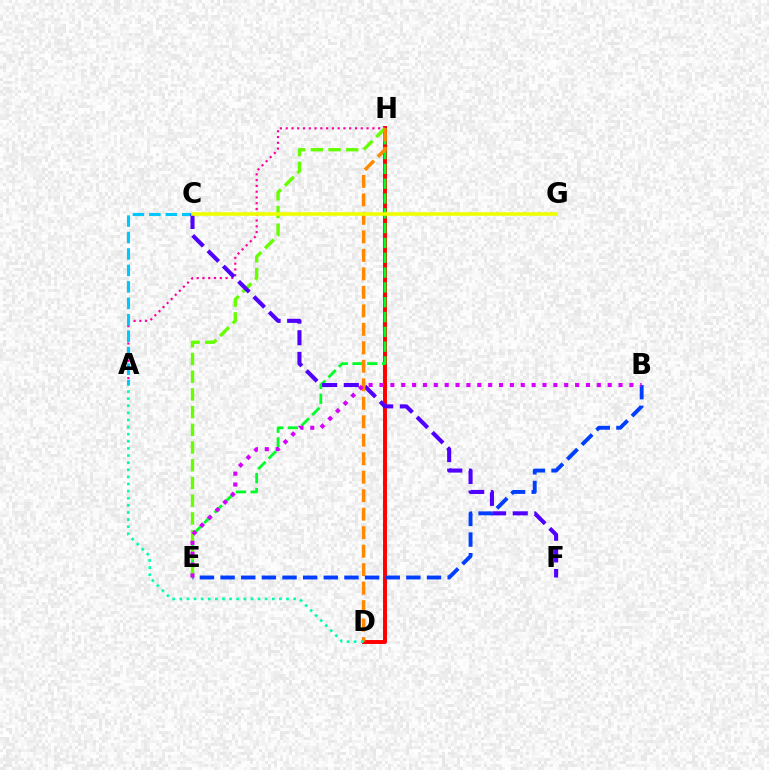{('D', 'H'): [{'color': '#ff0000', 'line_style': 'solid', 'thickness': 2.83}, {'color': '#ff8800', 'line_style': 'dashed', 'thickness': 2.51}], ('A', 'H'): [{'color': '#ff00a0', 'line_style': 'dotted', 'thickness': 1.57}], ('A', 'C'): [{'color': '#00c7ff', 'line_style': 'dashed', 'thickness': 2.24}], ('E', 'H'): [{'color': '#00ff27', 'line_style': 'dashed', 'thickness': 2.01}, {'color': '#66ff00', 'line_style': 'dashed', 'thickness': 2.41}], ('C', 'F'): [{'color': '#4f00ff', 'line_style': 'dashed', 'thickness': 2.94}], ('B', 'E'): [{'color': '#003fff', 'line_style': 'dashed', 'thickness': 2.8}, {'color': '#d600ff', 'line_style': 'dotted', 'thickness': 2.95}], ('A', 'D'): [{'color': '#00ffaf', 'line_style': 'dotted', 'thickness': 1.93}], ('C', 'G'): [{'color': '#eeff00', 'line_style': 'solid', 'thickness': 2.59}]}